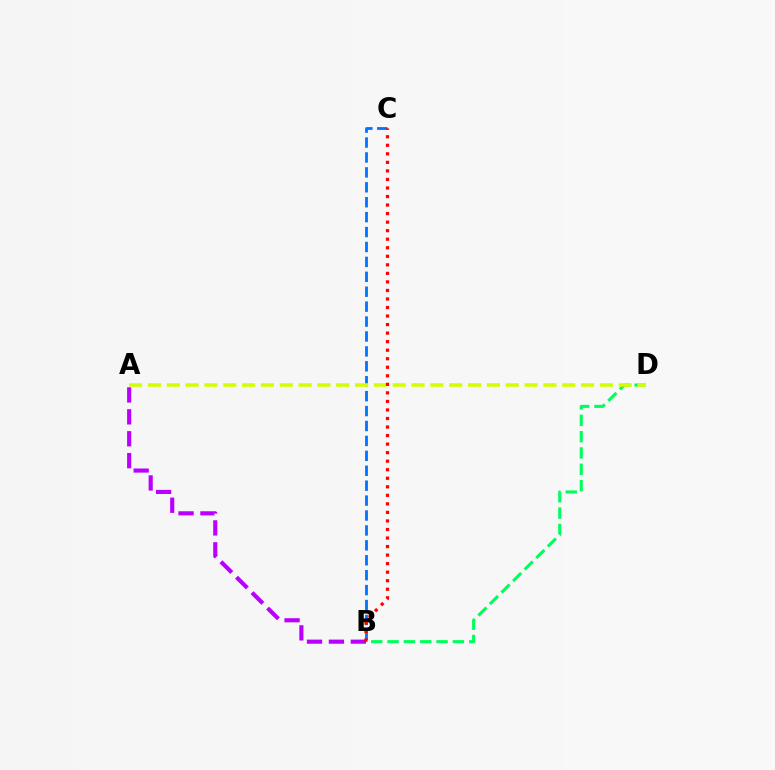{('B', 'C'): [{'color': '#0074ff', 'line_style': 'dashed', 'thickness': 2.03}, {'color': '#ff0000', 'line_style': 'dotted', 'thickness': 2.32}], ('B', 'D'): [{'color': '#00ff5c', 'line_style': 'dashed', 'thickness': 2.22}], ('A', 'D'): [{'color': '#d1ff00', 'line_style': 'dashed', 'thickness': 2.56}], ('A', 'B'): [{'color': '#b900ff', 'line_style': 'dashed', 'thickness': 2.98}]}